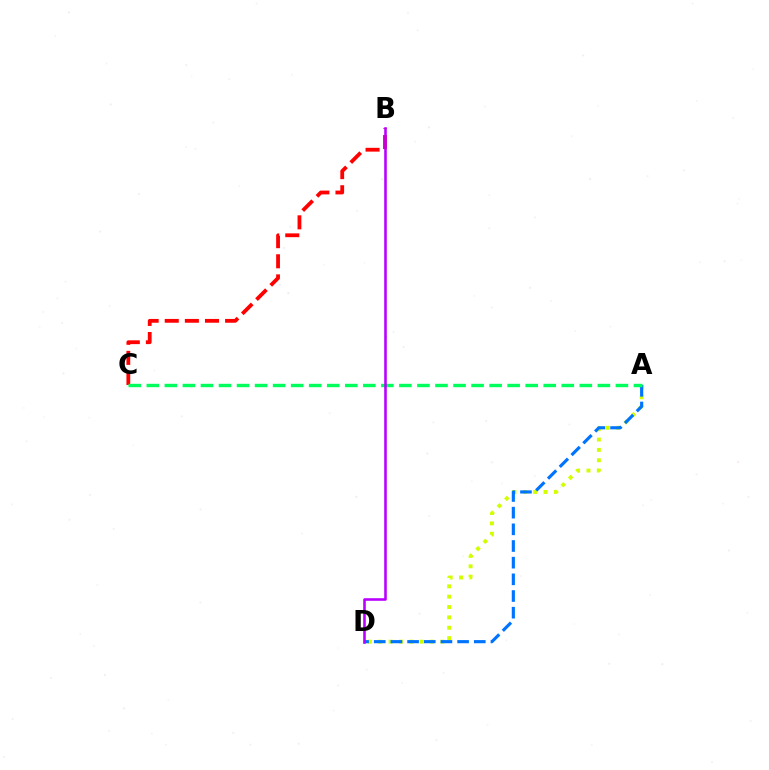{('B', 'C'): [{'color': '#ff0000', 'line_style': 'dashed', 'thickness': 2.73}], ('A', 'D'): [{'color': '#d1ff00', 'line_style': 'dotted', 'thickness': 2.81}, {'color': '#0074ff', 'line_style': 'dashed', 'thickness': 2.26}], ('A', 'C'): [{'color': '#00ff5c', 'line_style': 'dashed', 'thickness': 2.45}], ('B', 'D'): [{'color': '#b900ff', 'line_style': 'solid', 'thickness': 1.87}]}